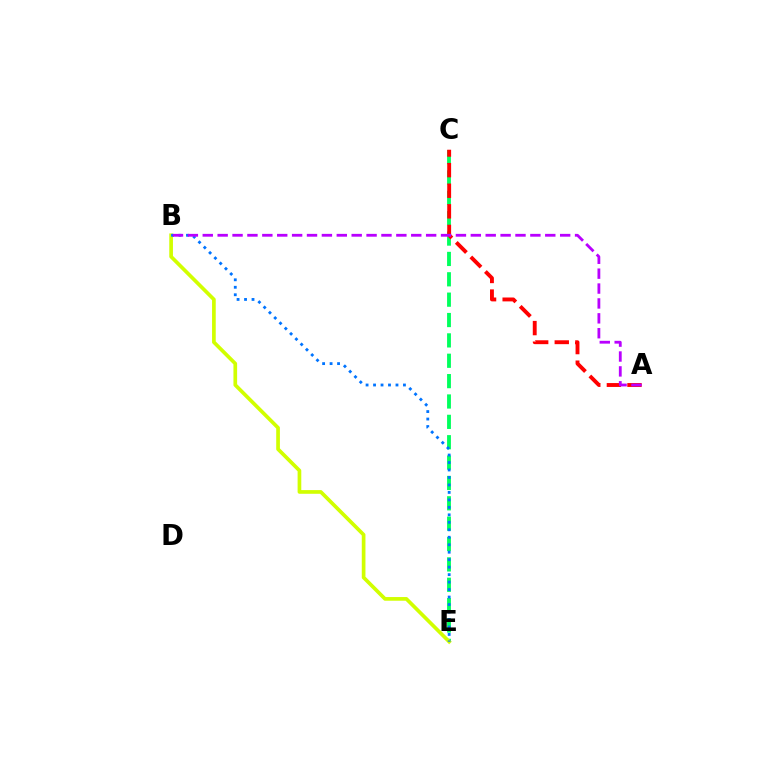{('C', 'E'): [{'color': '#00ff5c', 'line_style': 'dashed', 'thickness': 2.77}], ('B', 'E'): [{'color': '#d1ff00', 'line_style': 'solid', 'thickness': 2.65}, {'color': '#0074ff', 'line_style': 'dotted', 'thickness': 2.03}], ('A', 'C'): [{'color': '#ff0000', 'line_style': 'dashed', 'thickness': 2.8}], ('A', 'B'): [{'color': '#b900ff', 'line_style': 'dashed', 'thickness': 2.02}]}